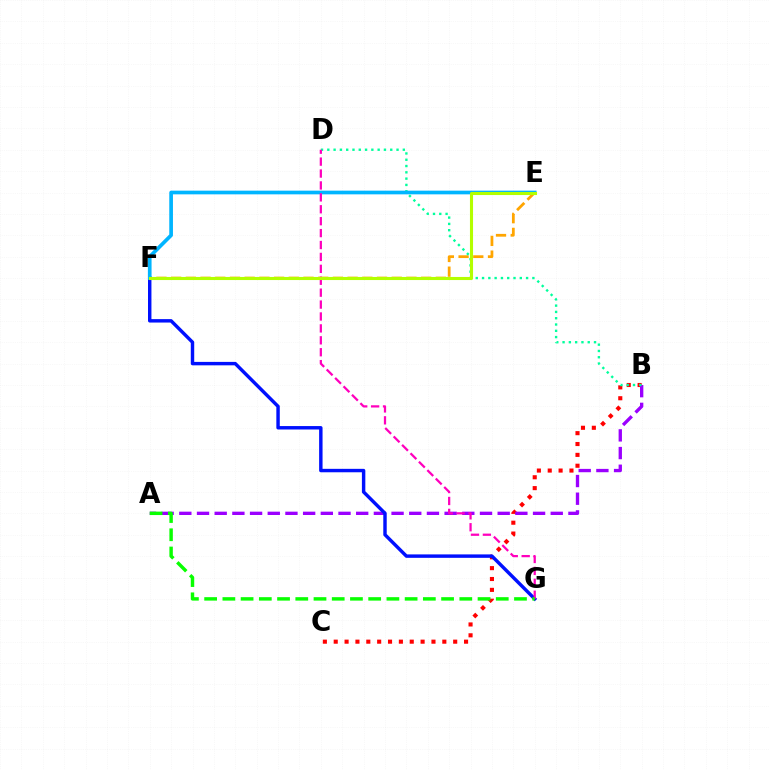{('B', 'C'): [{'color': '#ff0000', 'line_style': 'dotted', 'thickness': 2.95}], ('E', 'F'): [{'color': '#ffa500', 'line_style': 'dashed', 'thickness': 2.0}, {'color': '#00b5ff', 'line_style': 'solid', 'thickness': 2.66}, {'color': '#b3ff00', 'line_style': 'solid', 'thickness': 2.22}], ('A', 'B'): [{'color': '#9b00ff', 'line_style': 'dashed', 'thickness': 2.4}], ('B', 'D'): [{'color': '#00ff9d', 'line_style': 'dotted', 'thickness': 1.71}], ('F', 'G'): [{'color': '#0010ff', 'line_style': 'solid', 'thickness': 2.47}], ('D', 'G'): [{'color': '#ff00bd', 'line_style': 'dashed', 'thickness': 1.62}], ('A', 'G'): [{'color': '#08ff00', 'line_style': 'dashed', 'thickness': 2.48}]}